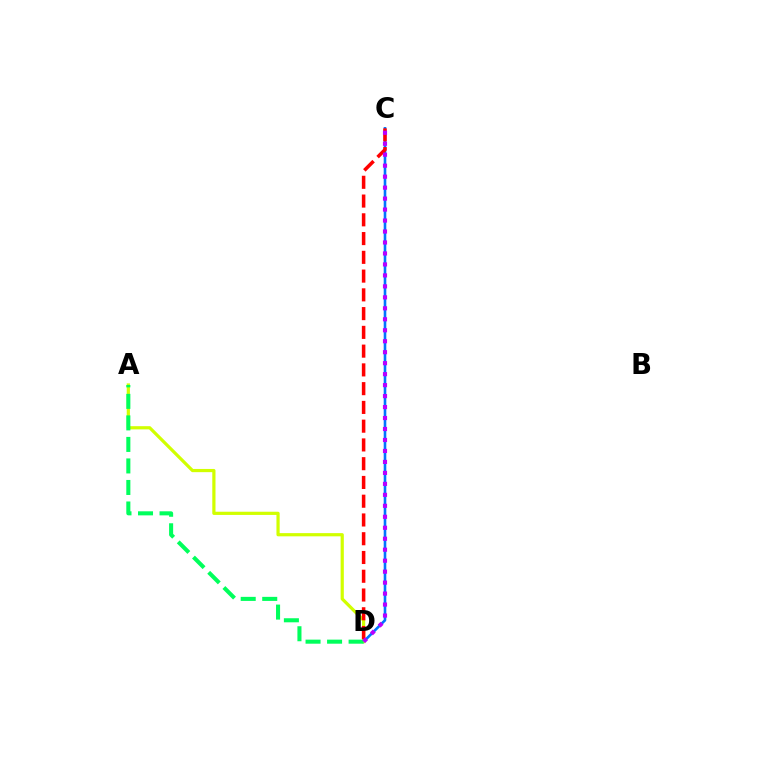{('C', 'D'): [{'color': '#0074ff', 'line_style': 'solid', 'thickness': 1.88}, {'color': '#ff0000', 'line_style': 'dashed', 'thickness': 2.55}, {'color': '#b900ff', 'line_style': 'dotted', 'thickness': 2.98}], ('A', 'D'): [{'color': '#d1ff00', 'line_style': 'solid', 'thickness': 2.31}, {'color': '#00ff5c', 'line_style': 'dashed', 'thickness': 2.92}]}